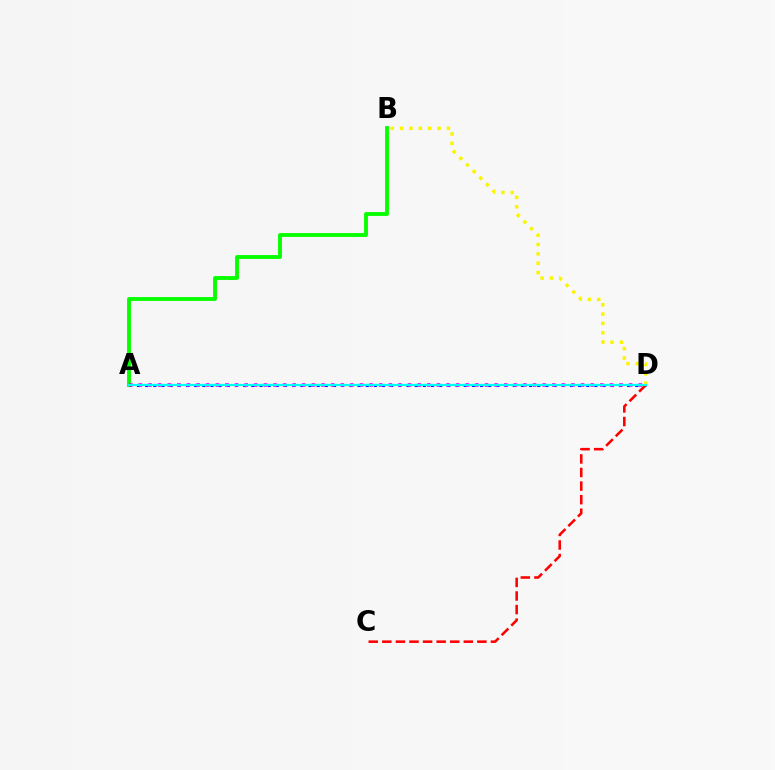{('A', 'D'): [{'color': '#0010ff', 'line_style': 'dotted', 'thickness': 2.22}, {'color': '#ee00ff', 'line_style': 'dotted', 'thickness': 2.61}, {'color': '#00fff6', 'line_style': 'solid', 'thickness': 1.58}], ('A', 'B'): [{'color': '#08ff00', 'line_style': 'solid', 'thickness': 2.79}], ('C', 'D'): [{'color': '#ff0000', 'line_style': 'dashed', 'thickness': 1.84}], ('B', 'D'): [{'color': '#fcf500', 'line_style': 'dotted', 'thickness': 2.54}]}